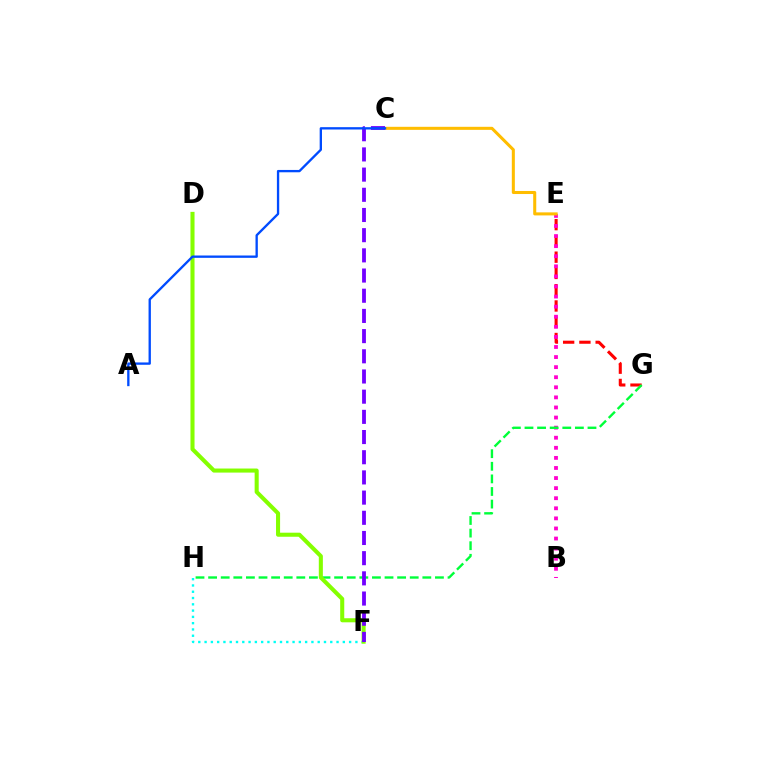{('E', 'G'): [{'color': '#ff0000', 'line_style': 'dashed', 'thickness': 2.21}], ('B', 'E'): [{'color': '#ff00cf', 'line_style': 'dotted', 'thickness': 2.74}], ('C', 'E'): [{'color': '#ffbd00', 'line_style': 'solid', 'thickness': 2.19}], ('G', 'H'): [{'color': '#00ff39', 'line_style': 'dashed', 'thickness': 1.71}], ('F', 'H'): [{'color': '#00fff6', 'line_style': 'dotted', 'thickness': 1.71}], ('D', 'F'): [{'color': '#84ff00', 'line_style': 'solid', 'thickness': 2.92}], ('C', 'F'): [{'color': '#7200ff', 'line_style': 'dashed', 'thickness': 2.74}], ('A', 'C'): [{'color': '#004bff', 'line_style': 'solid', 'thickness': 1.68}]}